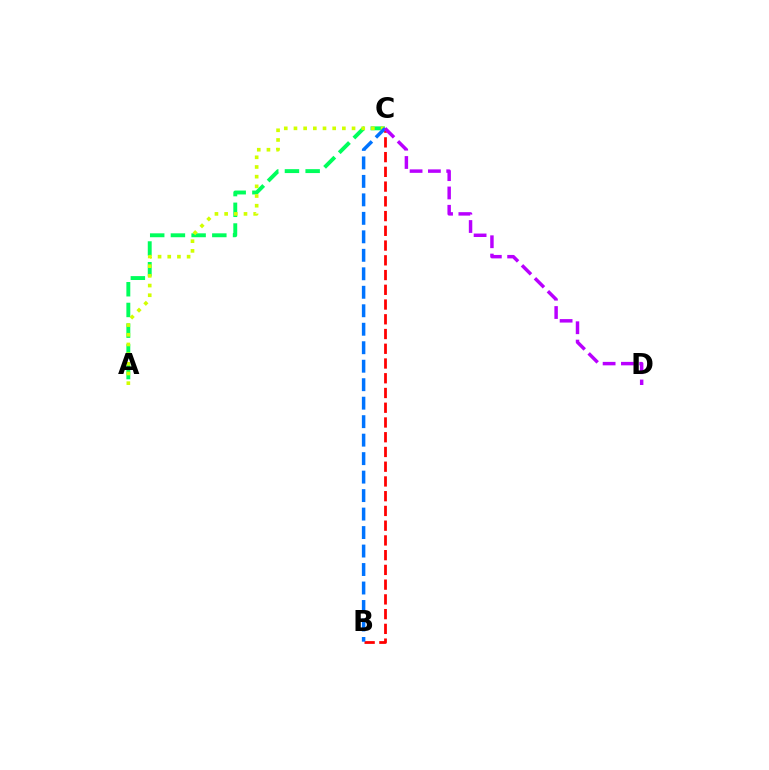{('B', 'C'): [{'color': '#ff0000', 'line_style': 'dashed', 'thickness': 2.0}, {'color': '#0074ff', 'line_style': 'dashed', 'thickness': 2.51}], ('A', 'C'): [{'color': '#00ff5c', 'line_style': 'dashed', 'thickness': 2.81}, {'color': '#d1ff00', 'line_style': 'dotted', 'thickness': 2.63}], ('C', 'D'): [{'color': '#b900ff', 'line_style': 'dashed', 'thickness': 2.49}]}